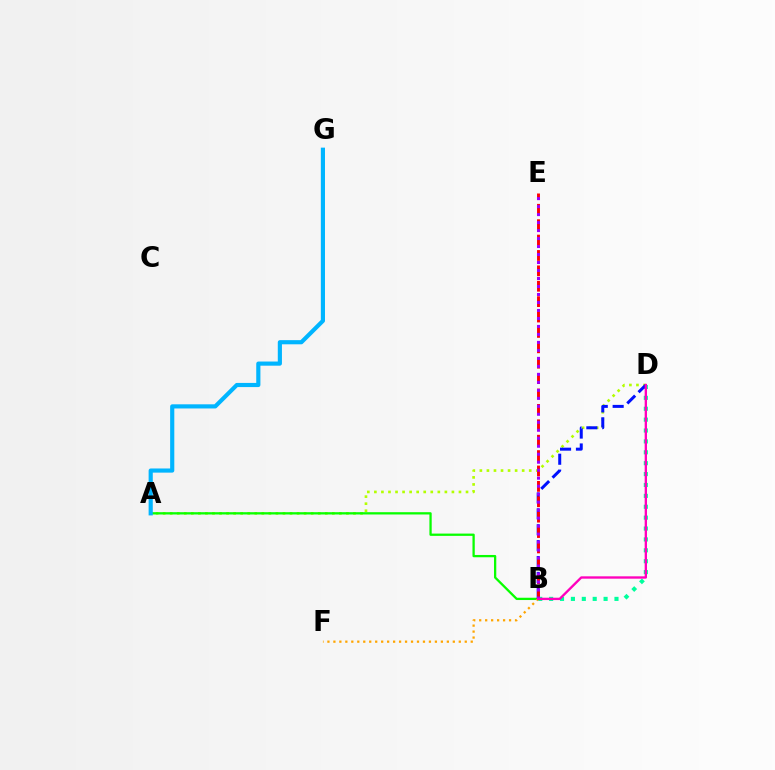{('B', 'D'): [{'color': '#00ff9d', 'line_style': 'dotted', 'thickness': 2.96}, {'color': '#0010ff', 'line_style': 'dashed', 'thickness': 2.16}, {'color': '#ff00bd', 'line_style': 'solid', 'thickness': 1.69}], ('A', 'D'): [{'color': '#b3ff00', 'line_style': 'dotted', 'thickness': 1.92}], ('A', 'B'): [{'color': '#08ff00', 'line_style': 'solid', 'thickness': 1.64}], ('B', 'E'): [{'color': '#ff0000', 'line_style': 'dashed', 'thickness': 2.09}, {'color': '#9b00ff', 'line_style': 'dotted', 'thickness': 2.17}], ('A', 'G'): [{'color': '#00b5ff', 'line_style': 'solid', 'thickness': 2.99}], ('B', 'F'): [{'color': '#ffa500', 'line_style': 'dotted', 'thickness': 1.62}]}